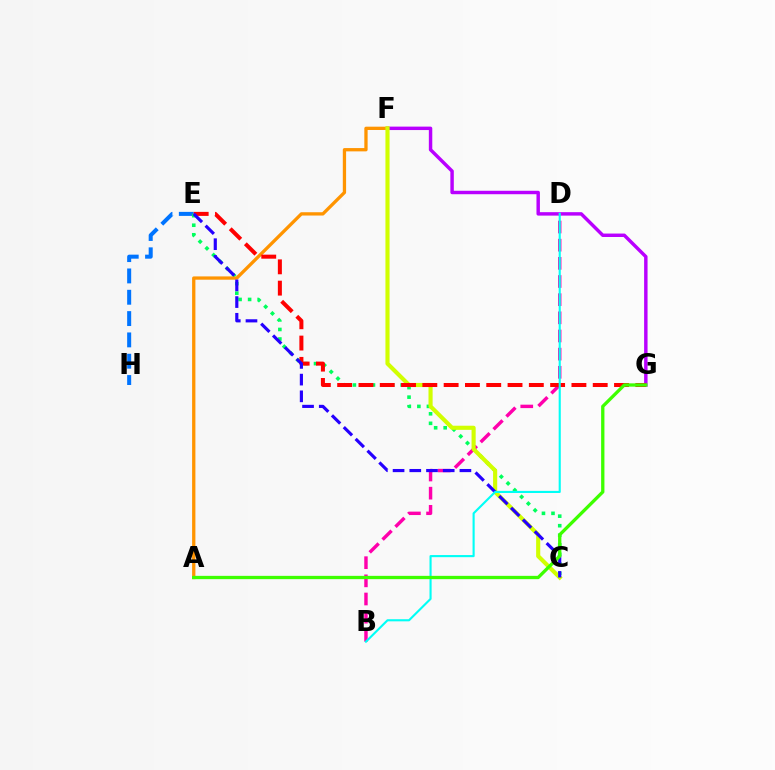{('F', 'G'): [{'color': '#b900ff', 'line_style': 'solid', 'thickness': 2.48}], ('E', 'H'): [{'color': '#0074ff', 'line_style': 'dashed', 'thickness': 2.9}], ('C', 'E'): [{'color': '#00ff5c', 'line_style': 'dotted', 'thickness': 2.59}, {'color': '#2500ff', 'line_style': 'dashed', 'thickness': 2.27}], ('B', 'D'): [{'color': '#ff00ac', 'line_style': 'dashed', 'thickness': 2.47}, {'color': '#00fff6', 'line_style': 'solid', 'thickness': 1.53}], ('A', 'F'): [{'color': '#ff9400', 'line_style': 'solid', 'thickness': 2.38}], ('C', 'F'): [{'color': '#d1ff00', 'line_style': 'solid', 'thickness': 2.97}], ('E', 'G'): [{'color': '#ff0000', 'line_style': 'dashed', 'thickness': 2.89}], ('A', 'G'): [{'color': '#3dff00', 'line_style': 'solid', 'thickness': 2.37}]}